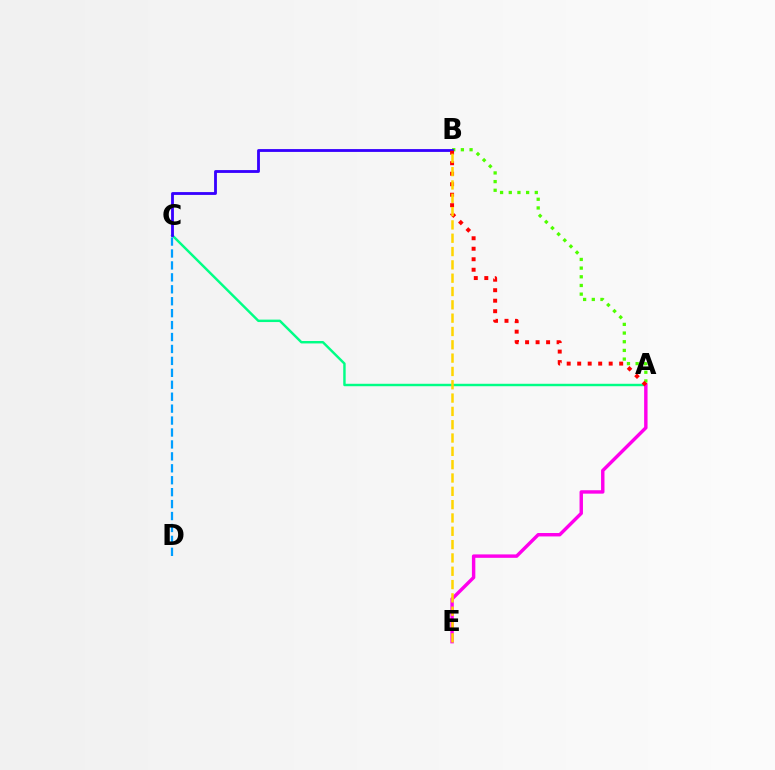{('A', 'B'): [{'color': '#4fff00', 'line_style': 'dotted', 'thickness': 2.36}, {'color': '#ff0000', 'line_style': 'dotted', 'thickness': 2.85}], ('A', 'C'): [{'color': '#00ff86', 'line_style': 'solid', 'thickness': 1.76}], ('A', 'E'): [{'color': '#ff00ed', 'line_style': 'solid', 'thickness': 2.47}], ('B', 'C'): [{'color': '#3700ff', 'line_style': 'solid', 'thickness': 2.03}], ('B', 'E'): [{'color': '#ffd500', 'line_style': 'dashed', 'thickness': 1.81}], ('C', 'D'): [{'color': '#009eff', 'line_style': 'dashed', 'thickness': 1.62}]}